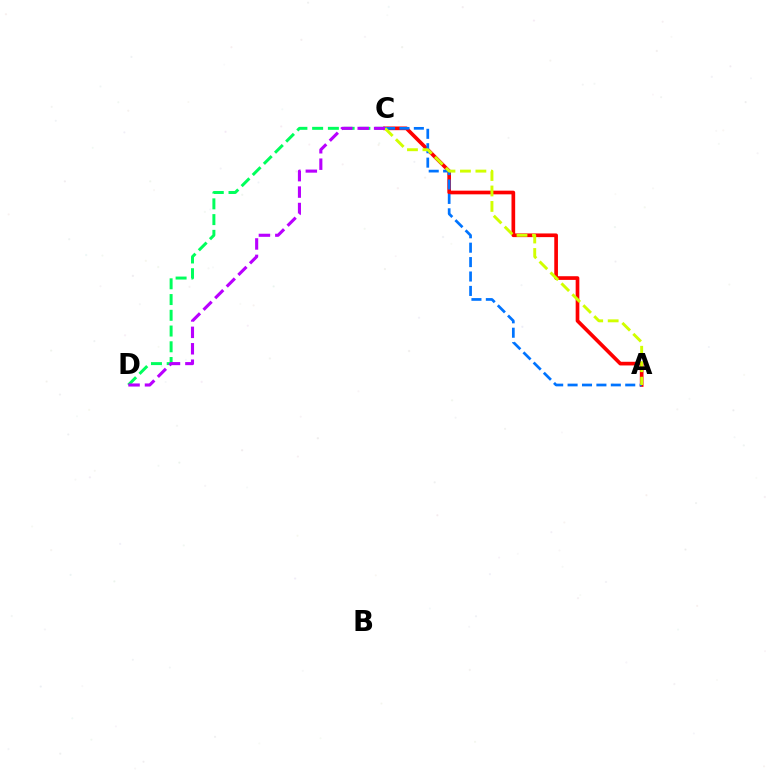{('A', 'C'): [{'color': '#ff0000', 'line_style': 'solid', 'thickness': 2.65}, {'color': '#0074ff', 'line_style': 'dashed', 'thickness': 1.96}, {'color': '#d1ff00', 'line_style': 'dashed', 'thickness': 2.1}], ('C', 'D'): [{'color': '#00ff5c', 'line_style': 'dashed', 'thickness': 2.14}, {'color': '#b900ff', 'line_style': 'dashed', 'thickness': 2.23}]}